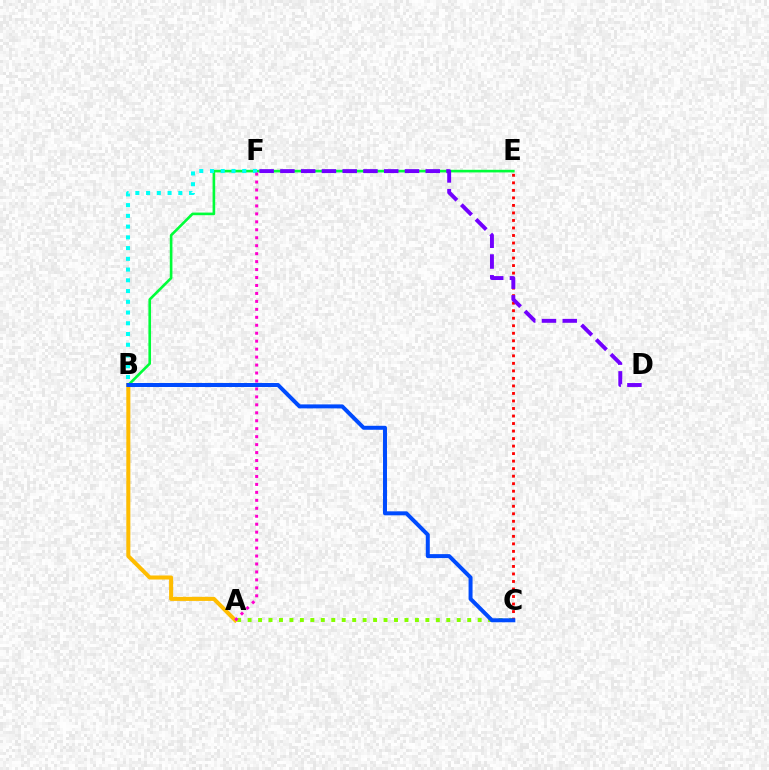{('A', 'C'): [{'color': '#84ff00', 'line_style': 'dotted', 'thickness': 2.84}], ('B', 'E'): [{'color': '#00ff39', 'line_style': 'solid', 'thickness': 1.89}], ('C', 'E'): [{'color': '#ff0000', 'line_style': 'dotted', 'thickness': 2.04}], ('A', 'B'): [{'color': '#ffbd00', 'line_style': 'solid', 'thickness': 2.9}], ('B', 'F'): [{'color': '#00fff6', 'line_style': 'dotted', 'thickness': 2.92}], ('B', 'C'): [{'color': '#004bff', 'line_style': 'solid', 'thickness': 2.87}], ('D', 'F'): [{'color': '#7200ff', 'line_style': 'dashed', 'thickness': 2.82}], ('A', 'F'): [{'color': '#ff00cf', 'line_style': 'dotted', 'thickness': 2.16}]}